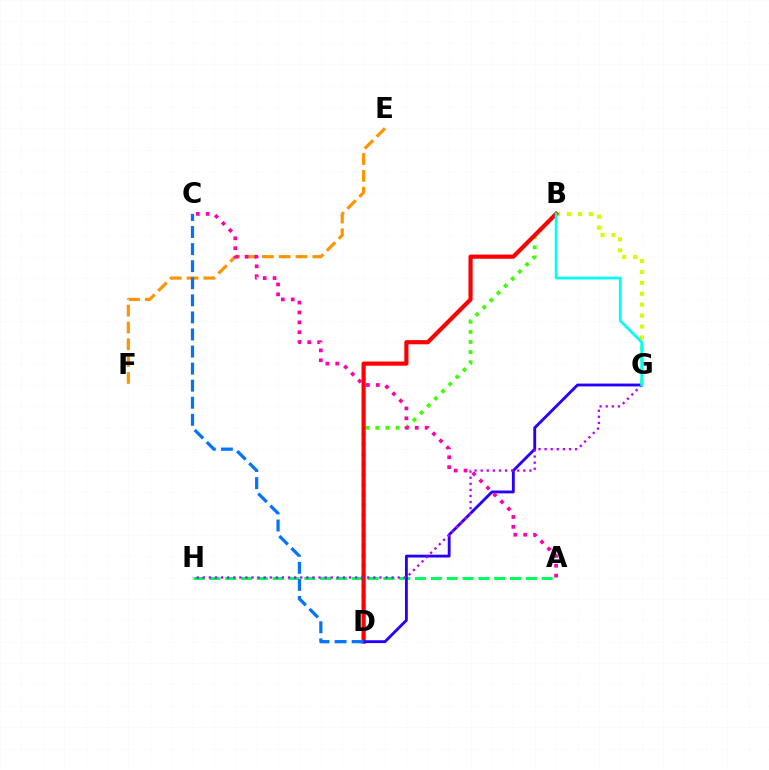{('B', 'G'): [{'color': '#d1ff00', 'line_style': 'dotted', 'thickness': 2.97}, {'color': '#00fff6', 'line_style': 'solid', 'thickness': 1.98}], ('B', 'D'): [{'color': '#3dff00', 'line_style': 'dotted', 'thickness': 2.74}, {'color': '#ff0000', 'line_style': 'solid', 'thickness': 3.0}], ('E', 'F'): [{'color': '#ff9400', 'line_style': 'dashed', 'thickness': 2.29}], ('A', 'H'): [{'color': '#00ff5c', 'line_style': 'dashed', 'thickness': 2.15}], ('D', 'G'): [{'color': '#2500ff', 'line_style': 'solid', 'thickness': 2.05}], ('G', 'H'): [{'color': '#b900ff', 'line_style': 'dotted', 'thickness': 1.66}], ('A', 'C'): [{'color': '#ff00ac', 'line_style': 'dotted', 'thickness': 2.68}], ('C', 'D'): [{'color': '#0074ff', 'line_style': 'dashed', 'thickness': 2.32}]}